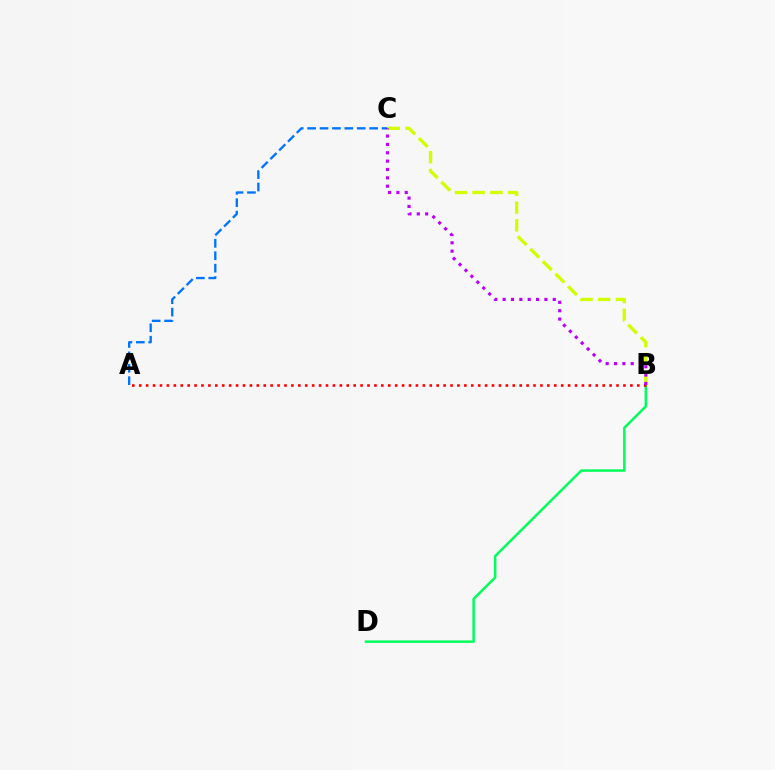{('B', 'D'): [{'color': '#00ff5c', 'line_style': 'solid', 'thickness': 1.79}], ('A', 'C'): [{'color': '#0074ff', 'line_style': 'dashed', 'thickness': 1.69}], ('A', 'B'): [{'color': '#ff0000', 'line_style': 'dotted', 'thickness': 1.88}], ('B', 'C'): [{'color': '#d1ff00', 'line_style': 'dashed', 'thickness': 2.41}, {'color': '#b900ff', 'line_style': 'dotted', 'thickness': 2.27}]}